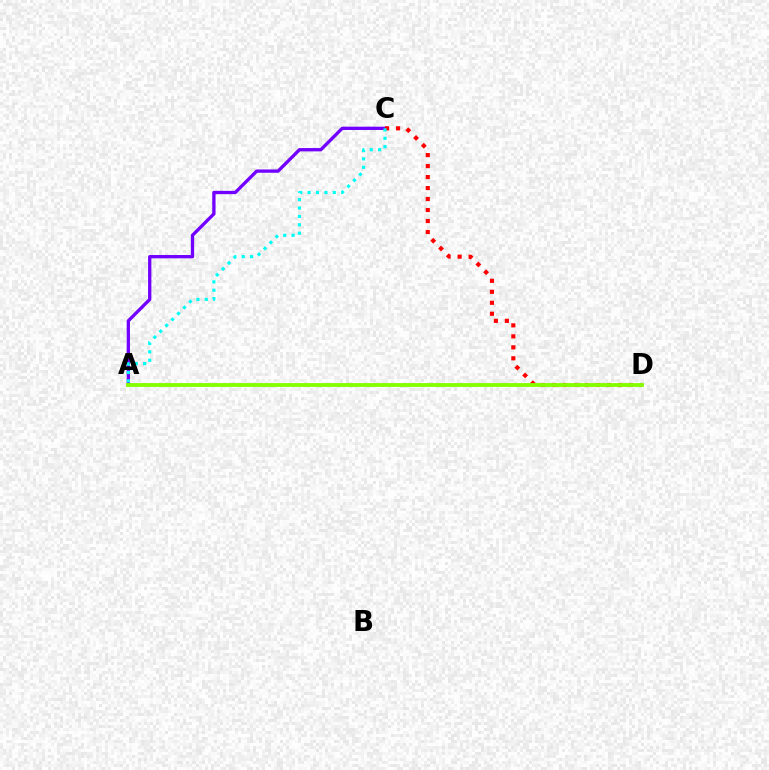{('A', 'C'): [{'color': '#7200ff', 'line_style': 'solid', 'thickness': 2.38}, {'color': '#00fff6', 'line_style': 'dotted', 'thickness': 2.28}], ('C', 'D'): [{'color': '#ff0000', 'line_style': 'dotted', 'thickness': 2.99}], ('A', 'D'): [{'color': '#84ff00', 'line_style': 'solid', 'thickness': 2.76}]}